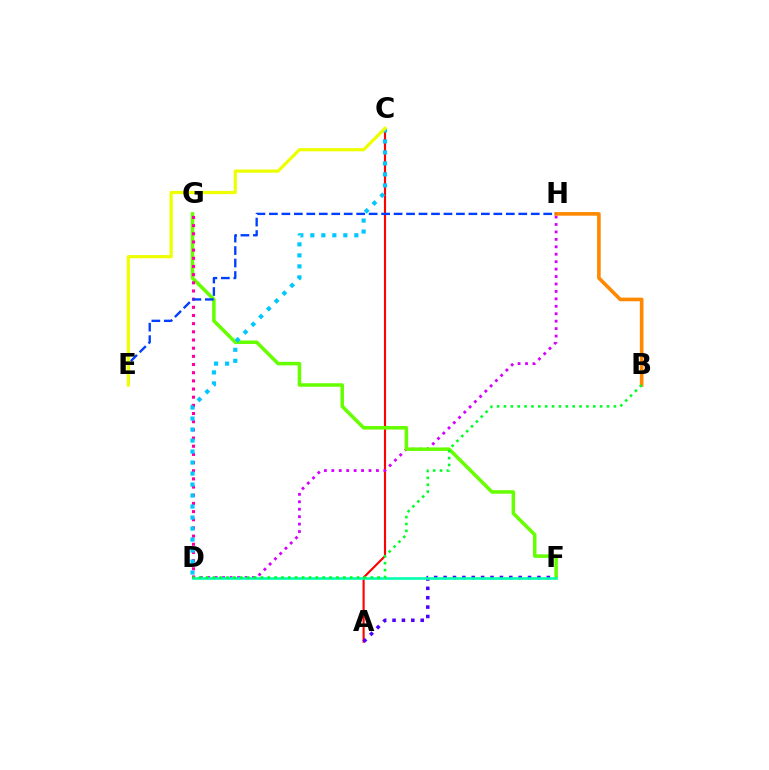{('A', 'C'): [{'color': '#ff0000', 'line_style': 'solid', 'thickness': 1.53}], ('D', 'H'): [{'color': '#d600ff', 'line_style': 'dotted', 'thickness': 2.02}], ('B', 'H'): [{'color': '#ff8800', 'line_style': 'solid', 'thickness': 2.6}], ('F', 'G'): [{'color': '#66ff00', 'line_style': 'solid', 'thickness': 2.53}], ('A', 'F'): [{'color': '#4f00ff', 'line_style': 'dotted', 'thickness': 2.55}], ('D', 'G'): [{'color': '#ff00a0', 'line_style': 'dotted', 'thickness': 2.22}], ('E', 'H'): [{'color': '#003fff', 'line_style': 'dashed', 'thickness': 1.69}], ('D', 'F'): [{'color': '#00ffaf', 'line_style': 'solid', 'thickness': 1.87}], ('C', 'D'): [{'color': '#00c7ff', 'line_style': 'dotted', 'thickness': 2.99}], ('C', 'E'): [{'color': '#eeff00', 'line_style': 'solid', 'thickness': 2.31}], ('B', 'D'): [{'color': '#00ff27', 'line_style': 'dotted', 'thickness': 1.87}]}